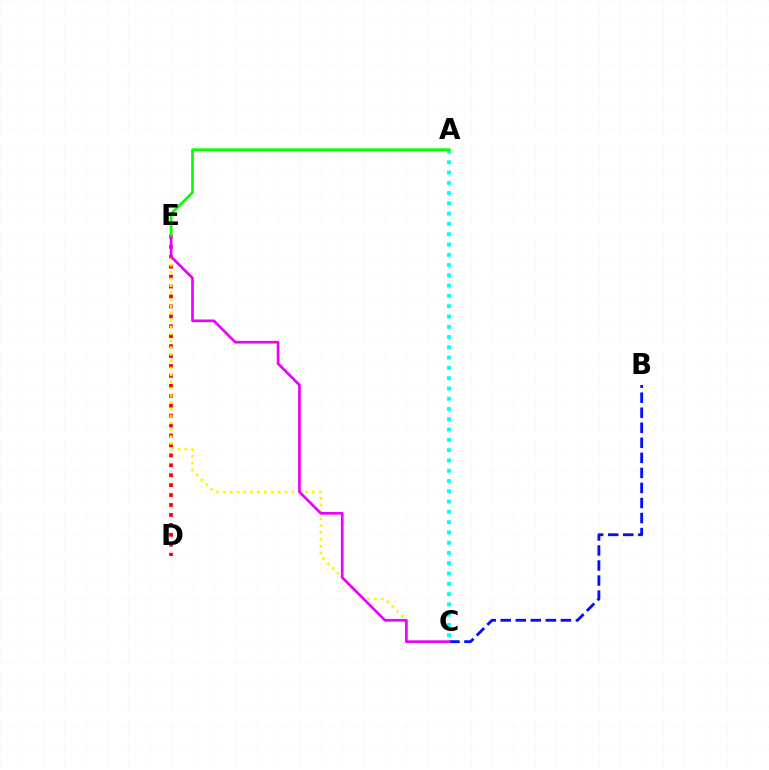{('D', 'E'): [{'color': '#ff0000', 'line_style': 'dotted', 'thickness': 2.7}], ('C', 'E'): [{'color': '#fcf500', 'line_style': 'dotted', 'thickness': 1.86}, {'color': '#ee00ff', 'line_style': 'solid', 'thickness': 1.94}], ('A', 'C'): [{'color': '#00fff6', 'line_style': 'dotted', 'thickness': 2.79}], ('B', 'C'): [{'color': '#0010ff', 'line_style': 'dashed', 'thickness': 2.04}], ('A', 'E'): [{'color': '#08ff00', 'line_style': 'solid', 'thickness': 1.97}]}